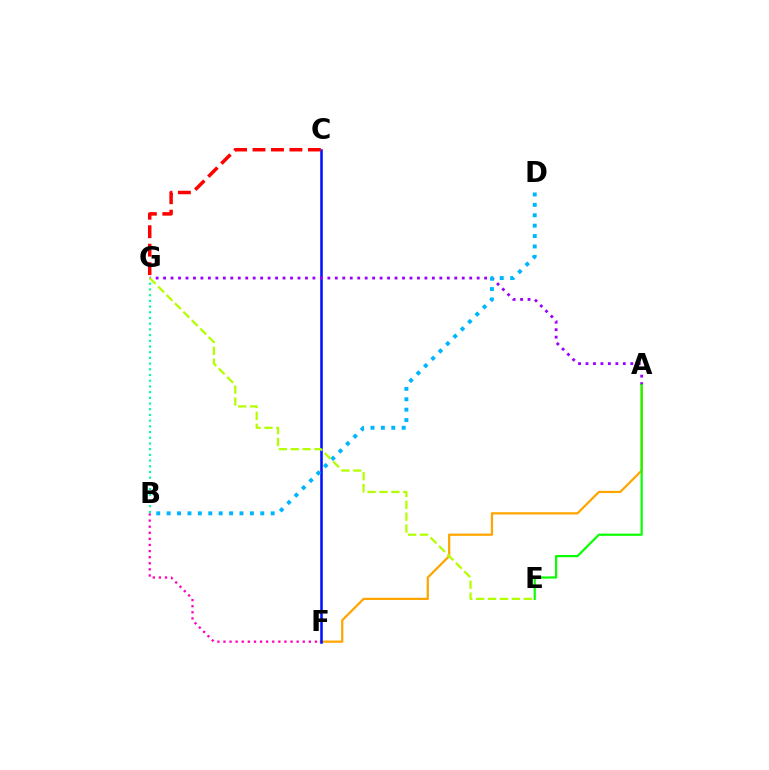{('B', 'G'): [{'color': '#00ff9d', 'line_style': 'dotted', 'thickness': 1.55}], ('A', 'F'): [{'color': '#ffa500', 'line_style': 'solid', 'thickness': 1.62}], ('C', 'F'): [{'color': '#0010ff', 'line_style': 'solid', 'thickness': 1.83}], ('A', 'G'): [{'color': '#9b00ff', 'line_style': 'dotted', 'thickness': 2.03}], ('B', 'F'): [{'color': '#ff00bd', 'line_style': 'dotted', 'thickness': 1.66}], ('B', 'D'): [{'color': '#00b5ff', 'line_style': 'dotted', 'thickness': 2.83}], ('C', 'G'): [{'color': '#ff0000', 'line_style': 'dashed', 'thickness': 2.51}], ('A', 'E'): [{'color': '#08ff00', 'line_style': 'solid', 'thickness': 1.58}], ('E', 'G'): [{'color': '#b3ff00', 'line_style': 'dashed', 'thickness': 1.62}]}